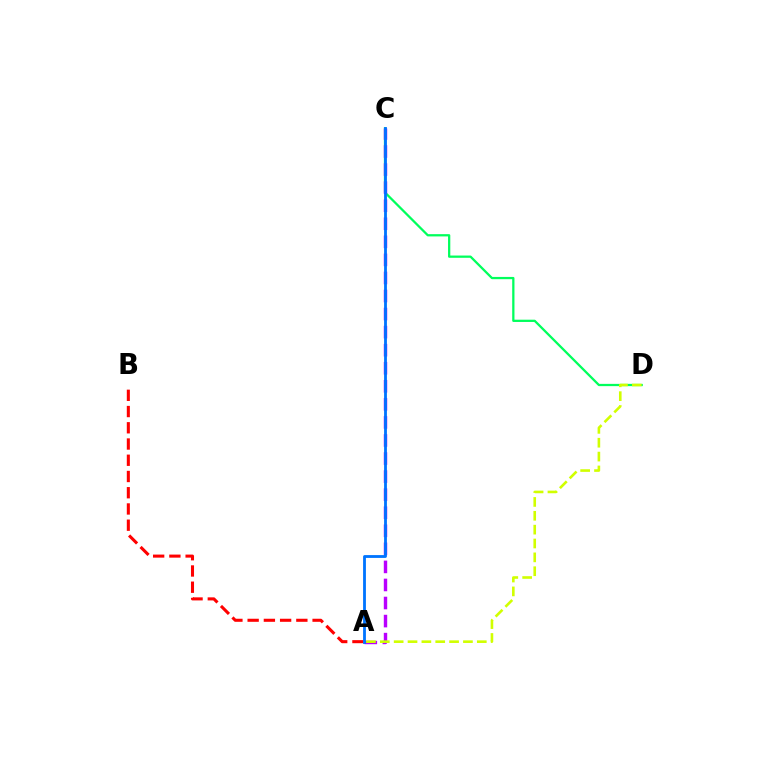{('C', 'D'): [{'color': '#00ff5c', 'line_style': 'solid', 'thickness': 1.63}], ('A', 'B'): [{'color': '#ff0000', 'line_style': 'dashed', 'thickness': 2.21}], ('A', 'C'): [{'color': '#b900ff', 'line_style': 'dashed', 'thickness': 2.45}, {'color': '#0074ff', 'line_style': 'solid', 'thickness': 2.03}], ('A', 'D'): [{'color': '#d1ff00', 'line_style': 'dashed', 'thickness': 1.88}]}